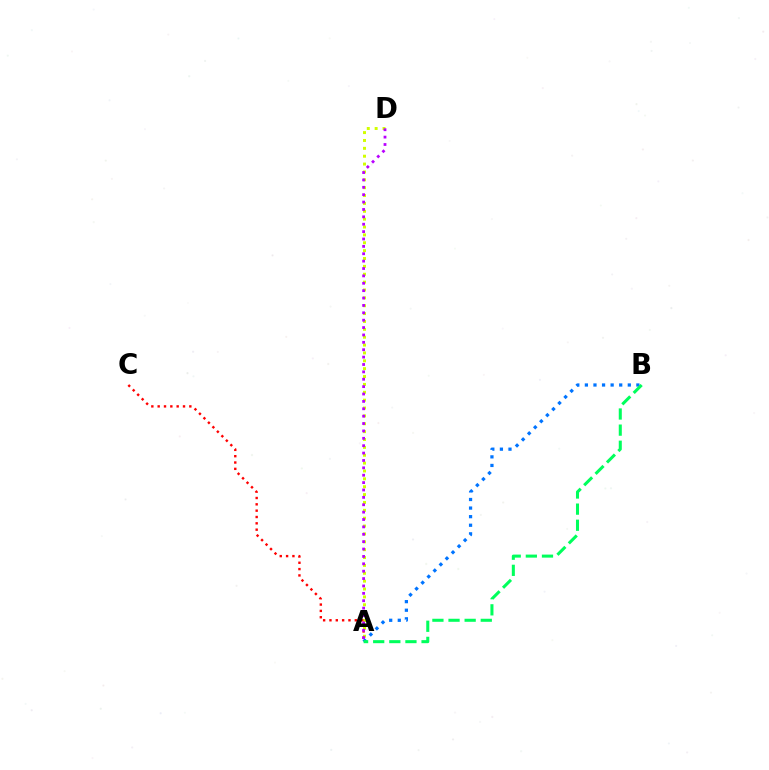{('A', 'B'): [{'color': '#0074ff', 'line_style': 'dotted', 'thickness': 2.33}, {'color': '#00ff5c', 'line_style': 'dashed', 'thickness': 2.19}], ('A', 'D'): [{'color': '#d1ff00', 'line_style': 'dotted', 'thickness': 2.14}, {'color': '#b900ff', 'line_style': 'dotted', 'thickness': 2.01}], ('A', 'C'): [{'color': '#ff0000', 'line_style': 'dotted', 'thickness': 1.72}]}